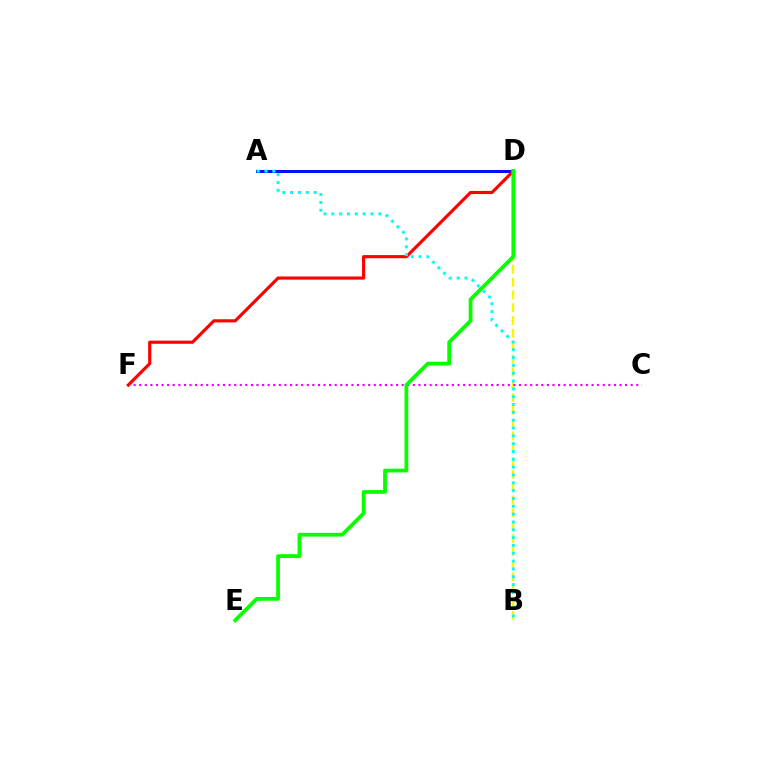{('A', 'D'): [{'color': '#0010ff', 'line_style': 'solid', 'thickness': 2.16}], ('B', 'D'): [{'color': '#fcf500', 'line_style': 'dashed', 'thickness': 1.74}], ('C', 'F'): [{'color': '#ee00ff', 'line_style': 'dotted', 'thickness': 1.52}], ('D', 'F'): [{'color': '#ff0000', 'line_style': 'solid', 'thickness': 2.26}], ('D', 'E'): [{'color': '#08ff00', 'line_style': 'solid', 'thickness': 2.71}], ('A', 'B'): [{'color': '#00fff6', 'line_style': 'dotted', 'thickness': 2.13}]}